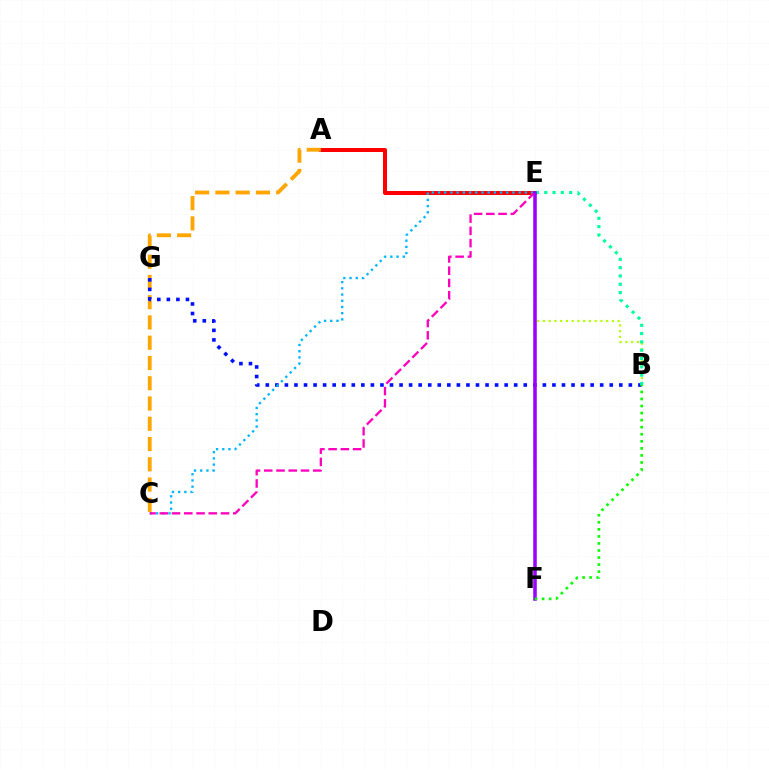{('A', 'E'): [{'color': '#ff0000', 'line_style': 'solid', 'thickness': 2.88}], ('A', 'C'): [{'color': '#ffa500', 'line_style': 'dashed', 'thickness': 2.75}], ('B', 'G'): [{'color': '#0010ff', 'line_style': 'dotted', 'thickness': 2.6}], ('C', 'E'): [{'color': '#00b5ff', 'line_style': 'dotted', 'thickness': 1.69}, {'color': '#ff00bd', 'line_style': 'dashed', 'thickness': 1.66}], ('B', 'E'): [{'color': '#b3ff00', 'line_style': 'dotted', 'thickness': 1.56}, {'color': '#00ff9d', 'line_style': 'dotted', 'thickness': 2.26}], ('E', 'F'): [{'color': '#9b00ff', 'line_style': 'solid', 'thickness': 2.56}], ('B', 'F'): [{'color': '#08ff00', 'line_style': 'dotted', 'thickness': 1.92}]}